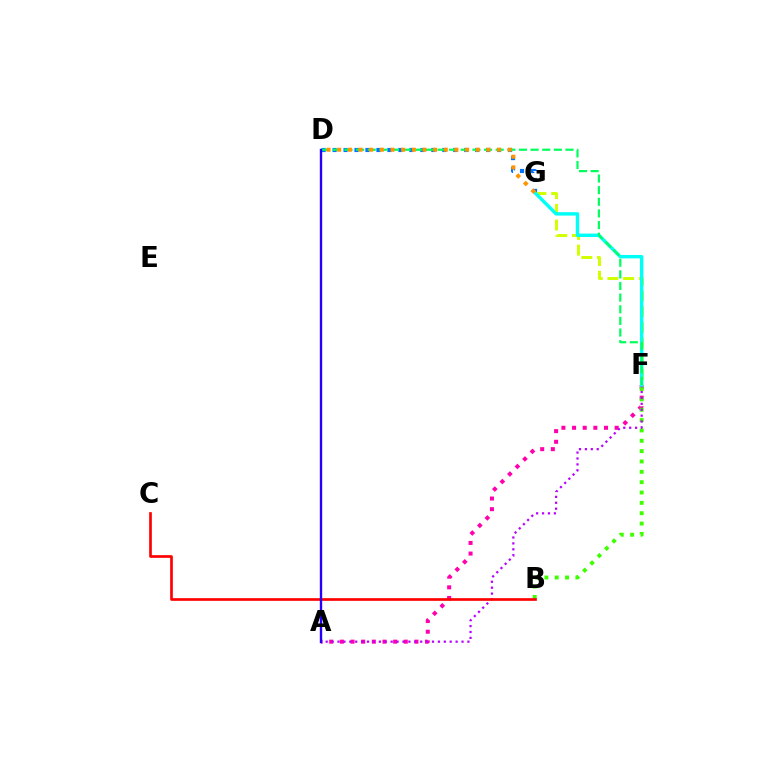{('A', 'F'): [{'color': '#ff00ac', 'line_style': 'dotted', 'thickness': 2.89}, {'color': '#b900ff', 'line_style': 'dotted', 'thickness': 1.6}], ('B', 'F'): [{'color': '#3dff00', 'line_style': 'dotted', 'thickness': 2.81}], ('D', 'G'): [{'color': '#0074ff', 'line_style': 'dotted', 'thickness': 2.98}, {'color': '#ff9400', 'line_style': 'dotted', 'thickness': 2.89}], ('F', 'G'): [{'color': '#d1ff00', 'line_style': 'dashed', 'thickness': 2.13}, {'color': '#00fff6', 'line_style': 'solid', 'thickness': 2.45}], ('B', 'C'): [{'color': '#ff0000', 'line_style': 'solid', 'thickness': 1.92}], ('D', 'F'): [{'color': '#00ff5c', 'line_style': 'dashed', 'thickness': 1.58}], ('A', 'D'): [{'color': '#2500ff', 'line_style': 'solid', 'thickness': 1.72}]}